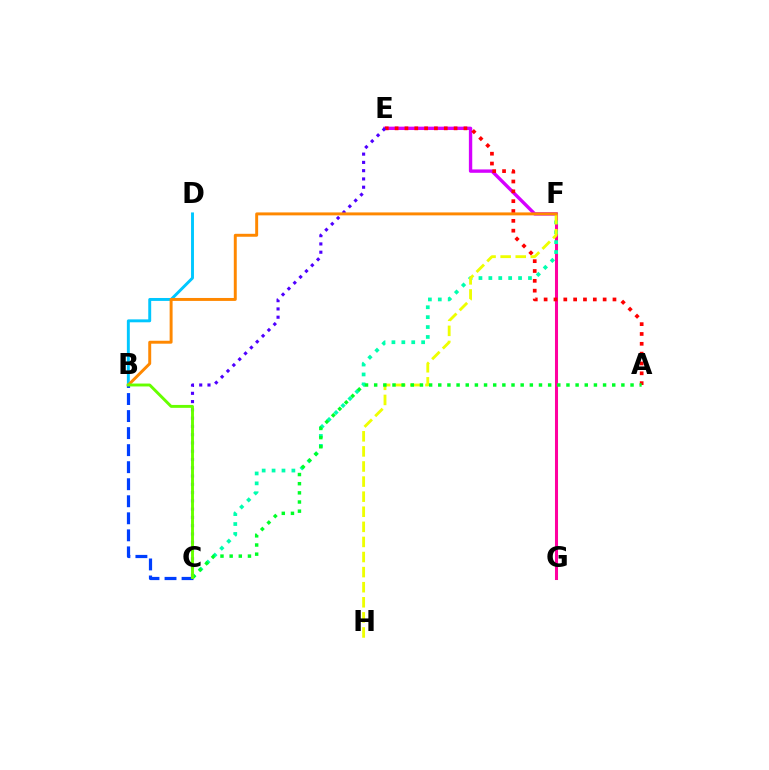{('F', 'G'): [{'color': '#ff00a0', 'line_style': 'solid', 'thickness': 2.19}], ('E', 'F'): [{'color': '#d600ff', 'line_style': 'solid', 'thickness': 2.42}], ('A', 'E'): [{'color': '#ff0000', 'line_style': 'dotted', 'thickness': 2.67}], ('C', 'F'): [{'color': '#00ffaf', 'line_style': 'dotted', 'thickness': 2.69}], ('C', 'E'): [{'color': '#4f00ff', 'line_style': 'dotted', 'thickness': 2.25}], ('F', 'H'): [{'color': '#eeff00', 'line_style': 'dashed', 'thickness': 2.05}], ('A', 'C'): [{'color': '#00ff27', 'line_style': 'dotted', 'thickness': 2.49}], ('B', 'D'): [{'color': '#00c7ff', 'line_style': 'solid', 'thickness': 2.1}], ('B', 'F'): [{'color': '#ff8800', 'line_style': 'solid', 'thickness': 2.12}], ('B', 'C'): [{'color': '#003fff', 'line_style': 'dashed', 'thickness': 2.31}, {'color': '#66ff00', 'line_style': 'solid', 'thickness': 2.09}]}